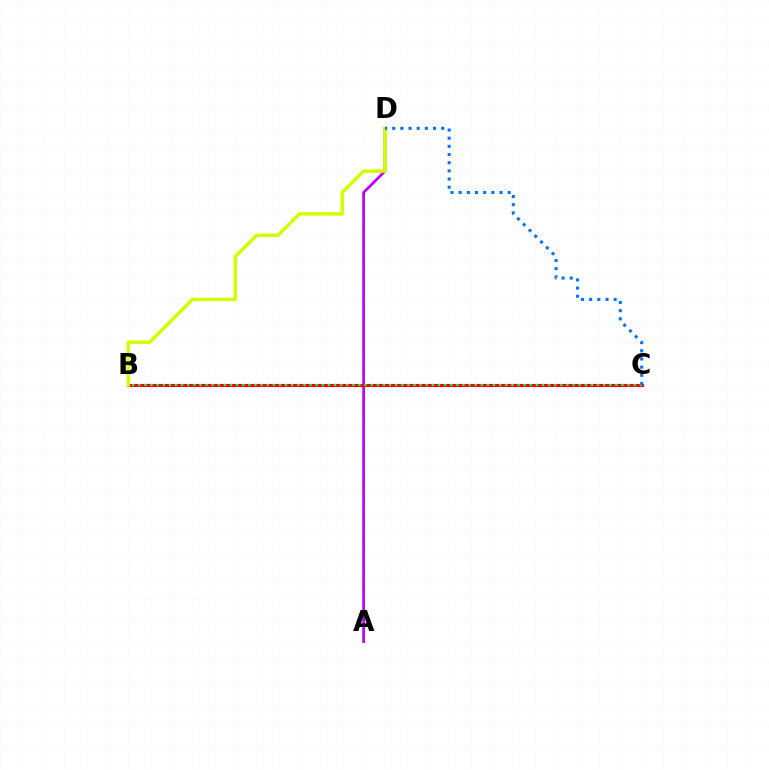{('A', 'D'): [{'color': '#b900ff', 'line_style': 'solid', 'thickness': 1.93}], ('B', 'C'): [{'color': '#ff0000', 'line_style': 'solid', 'thickness': 2.22}, {'color': '#00ff5c', 'line_style': 'dotted', 'thickness': 1.66}], ('B', 'D'): [{'color': '#d1ff00', 'line_style': 'solid', 'thickness': 2.5}], ('C', 'D'): [{'color': '#0074ff', 'line_style': 'dotted', 'thickness': 2.22}]}